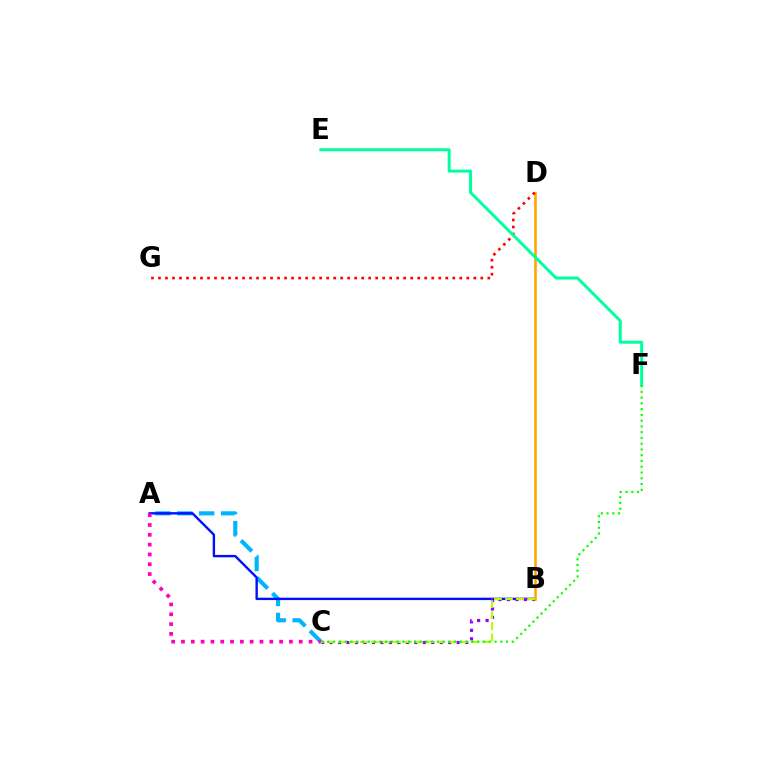{('A', 'C'): [{'color': '#00b5ff', 'line_style': 'dashed', 'thickness': 2.98}, {'color': '#ff00bd', 'line_style': 'dotted', 'thickness': 2.67}], ('A', 'B'): [{'color': '#0010ff', 'line_style': 'solid', 'thickness': 1.72}], ('B', 'C'): [{'color': '#9b00ff', 'line_style': 'dotted', 'thickness': 2.3}, {'color': '#b3ff00', 'line_style': 'dashed', 'thickness': 1.5}], ('B', 'D'): [{'color': '#ffa500', 'line_style': 'solid', 'thickness': 1.84}], ('D', 'G'): [{'color': '#ff0000', 'line_style': 'dotted', 'thickness': 1.9}], ('E', 'F'): [{'color': '#00ff9d', 'line_style': 'solid', 'thickness': 2.15}], ('C', 'F'): [{'color': '#08ff00', 'line_style': 'dotted', 'thickness': 1.57}]}